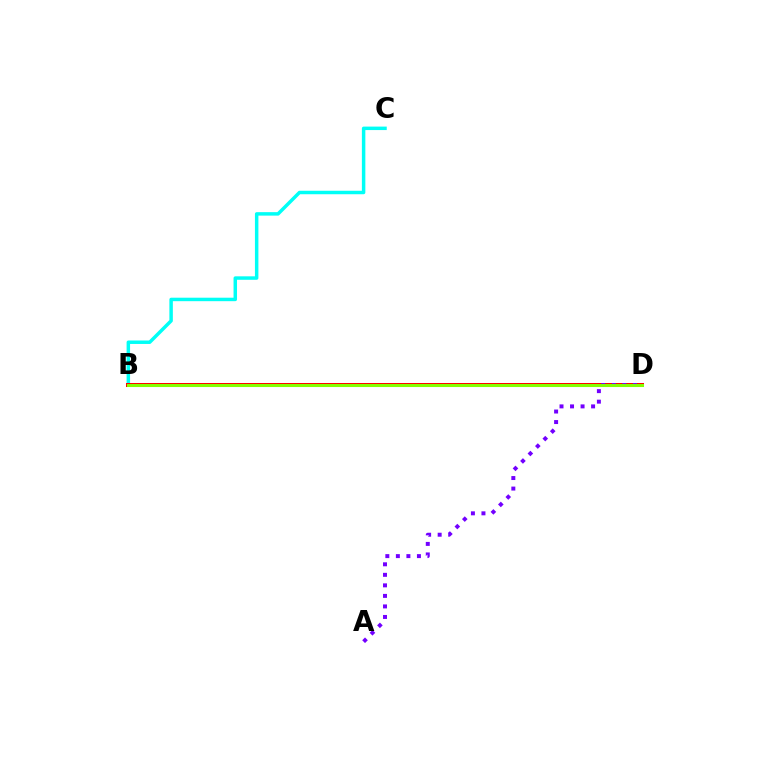{('B', 'C'): [{'color': '#00fff6', 'line_style': 'solid', 'thickness': 2.5}], ('B', 'D'): [{'color': '#ff0000', 'line_style': 'solid', 'thickness': 2.89}, {'color': '#84ff00', 'line_style': 'solid', 'thickness': 2.2}], ('A', 'D'): [{'color': '#7200ff', 'line_style': 'dotted', 'thickness': 2.86}]}